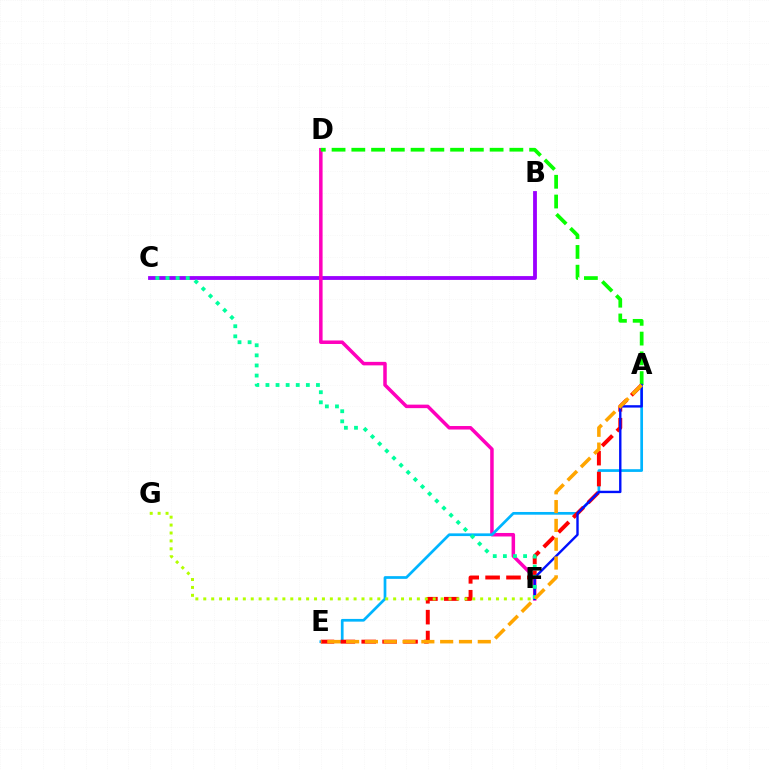{('B', 'C'): [{'color': '#9b00ff', 'line_style': 'solid', 'thickness': 2.74}], ('D', 'F'): [{'color': '#ff00bd', 'line_style': 'solid', 'thickness': 2.53}], ('A', 'E'): [{'color': '#00b5ff', 'line_style': 'solid', 'thickness': 1.96}, {'color': '#ff0000', 'line_style': 'dashed', 'thickness': 2.84}, {'color': '#ffa500', 'line_style': 'dashed', 'thickness': 2.56}], ('A', 'D'): [{'color': '#08ff00', 'line_style': 'dashed', 'thickness': 2.68}], ('A', 'F'): [{'color': '#0010ff', 'line_style': 'solid', 'thickness': 1.72}], ('C', 'F'): [{'color': '#00ff9d', 'line_style': 'dotted', 'thickness': 2.74}], ('F', 'G'): [{'color': '#b3ff00', 'line_style': 'dotted', 'thickness': 2.15}]}